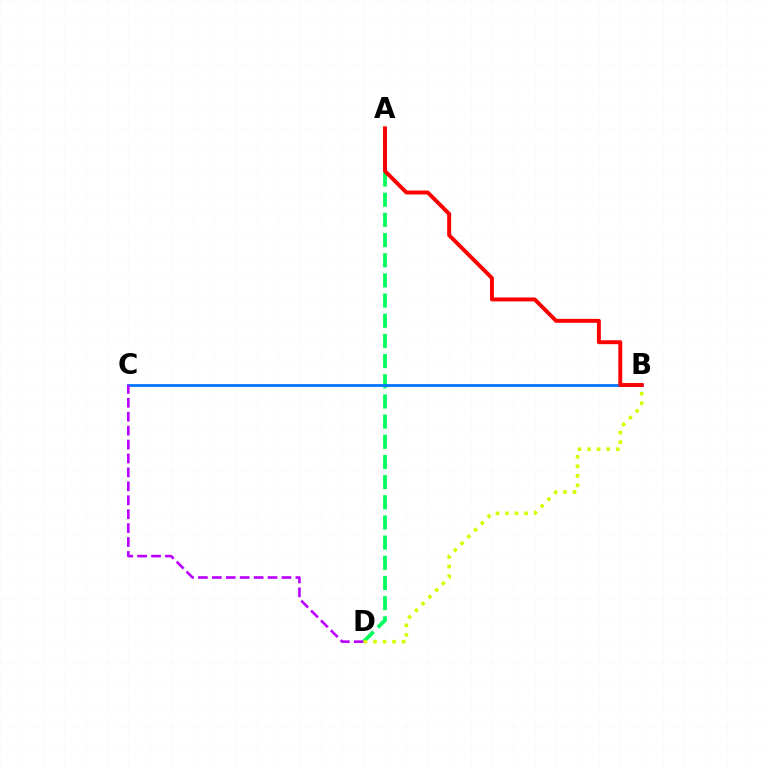{('A', 'D'): [{'color': '#00ff5c', 'line_style': 'dashed', 'thickness': 2.74}], ('B', 'C'): [{'color': '#0074ff', 'line_style': 'solid', 'thickness': 2.0}], ('C', 'D'): [{'color': '#b900ff', 'line_style': 'dashed', 'thickness': 1.89}], ('B', 'D'): [{'color': '#d1ff00', 'line_style': 'dotted', 'thickness': 2.6}], ('A', 'B'): [{'color': '#ff0000', 'line_style': 'solid', 'thickness': 2.83}]}